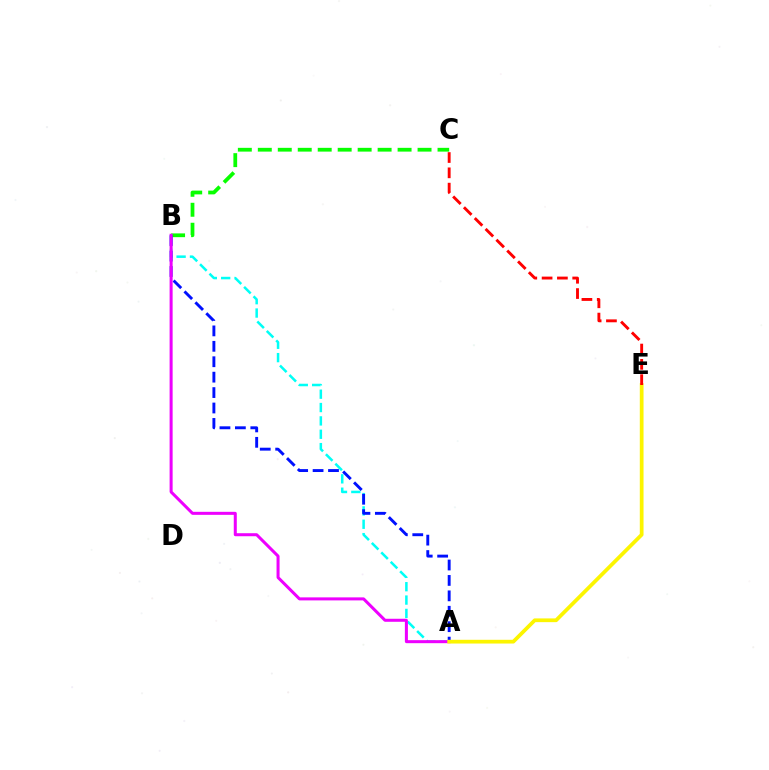{('A', 'B'): [{'color': '#00fff6', 'line_style': 'dashed', 'thickness': 1.81}, {'color': '#0010ff', 'line_style': 'dashed', 'thickness': 2.1}, {'color': '#ee00ff', 'line_style': 'solid', 'thickness': 2.18}], ('B', 'C'): [{'color': '#08ff00', 'line_style': 'dashed', 'thickness': 2.71}], ('A', 'E'): [{'color': '#fcf500', 'line_style': 'solid', 'thickness': 2.69}], ('C', 'E'): [{'color': '#ff0000', 'line_style': 'dashed', 'thickness': 2.08}]}